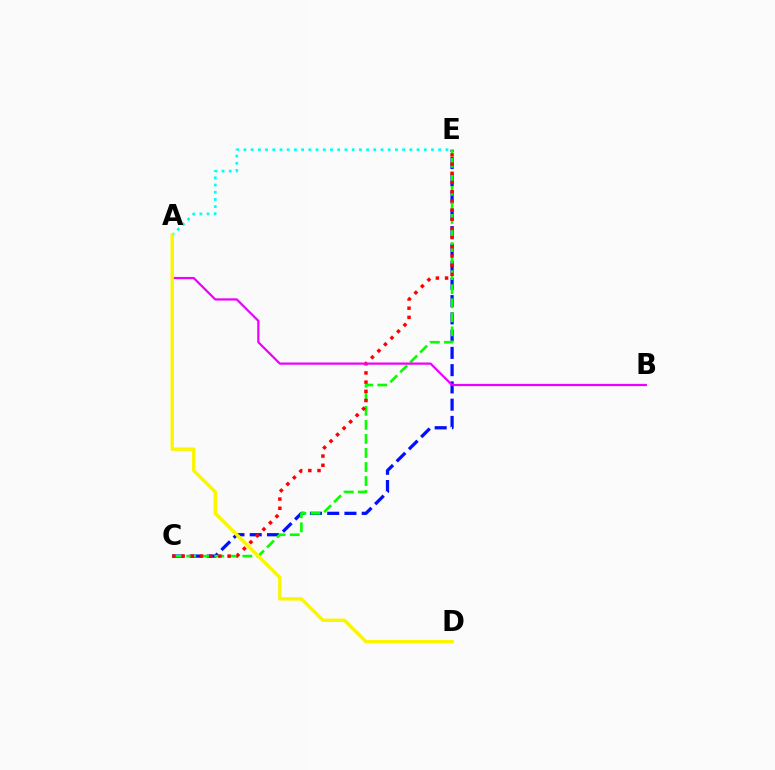{('C', 'E'): [{'color': '#0010ff', 'line_style': 'dashed', 'thickness': 2.34}, {'color': '#08ff00', 'line_style': 'dashed', 'thickness': 1.91}, {'color': '#ff0000', 'line_style': 'dotted', 'thickness': 2.5}], ('A', 'B'): [{'color': '#ee00ff', 'line_style': 'solid', 'thickness': 1.61}], ('A', 'E'): [{'color': '#00fff6', 'line_style': 'dotted', 'thickness': 1.96}], ('A', 'D'): [{'color': '#fcf500', 'line_style': 'solid', 'thickness': 2.45}]}